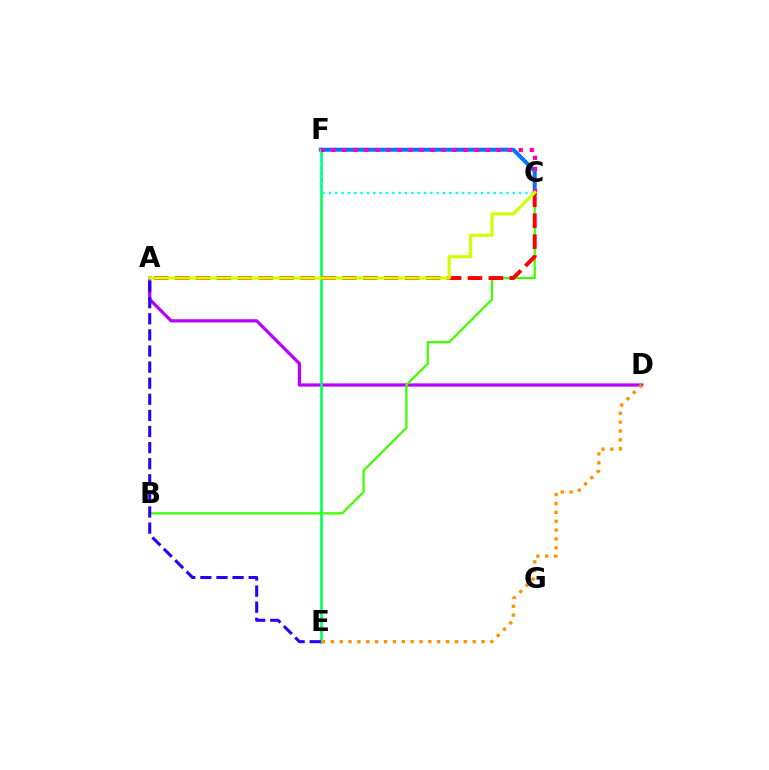{('C', 'F'): [{'color': '#0074ff', 'line_style': 'solid', 'thickness': 2.87}, {'color': '#00fff6', 'line_style': 'dotted', 'thickness': 1.72}, {'color': '#ff00ac', 'line_style': 'dotted', 'thickness': 3.0}], ('A', 'D'): [{'color': '#b900ff', 'line_style': 'solid', 'thickness': 2.33}], ('E', 'F'): [{'color': '#00ff5c', 'line_style': 'solid', 'thickness': 1.88}], ('B', 'C'): [{'color': '#3dff00', 'line_style': 'solid', 'thickness': 1.62}], ('A', 'E'): [{'color': '#2500ff', 'line_style': 'dashed', 'thickness': 2.19}], ('A', 'C'): [{'color': '#ff0000', 'line_style': 'dashed', 'thickness': 2.84}, {'color': '#d1ff00', 'line_style': 'solid', 'thickness': 2.24}], ('D', 'E'): [{'color': '#ff9400', 'line_style': 'dotted', 'thickness': 2.41}]}